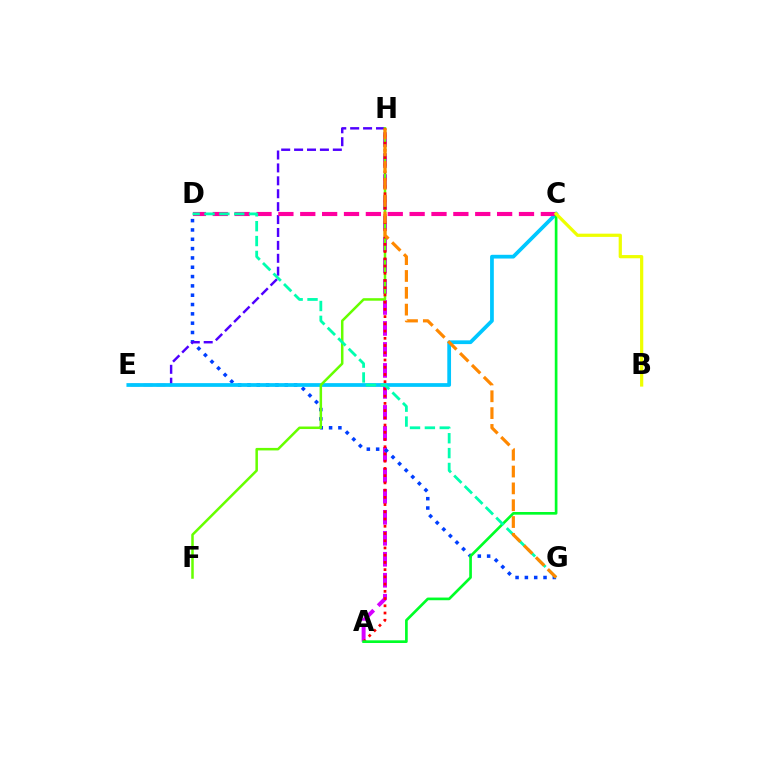{('A', 'H'): [{'color': '#d600ff', 'line_style': 'dashed', 'thickness': 2.85}, {'color': '#ff0000', 'line_style': 'dotted', 'thickness': 1.96}], ('D', 'G'): [{'color': '#003fff', 'line_style': 'dotted', 'thickness': 2.53}, {'color': '#00ffaf', 'line_style': 'dashed', 'thickness': 2.02}], ('E', 'H'): [{'color': '#4f00ff', 'line_style': 'dashed', 'thickness': 1.75}], ('C', 'E'): [{'color': '#00c7ff', 'line_style': 'solid', 'thickness': 2.69}], ('F', 'H'): [{'color': '#66ff00', 'line_style': 'solid', 'thickness': 1.81}], ('C', 'D'): [{'color': '#ff00a0', 'line_style': 'dashed', 'thickness': 2.97}], ('A', 'C'): [{'color': '#00ff27', 'line_style': 'solid', 'thickness': 1.93}], ('G', 'H'): [{'color': '#ff8800', 'line_style': 'dashed', 'thickness': 2.29}], ('B', 'C'): [{'color': '#eeff00', 'line_style': 'solid', 'thickness': 2.32}]}